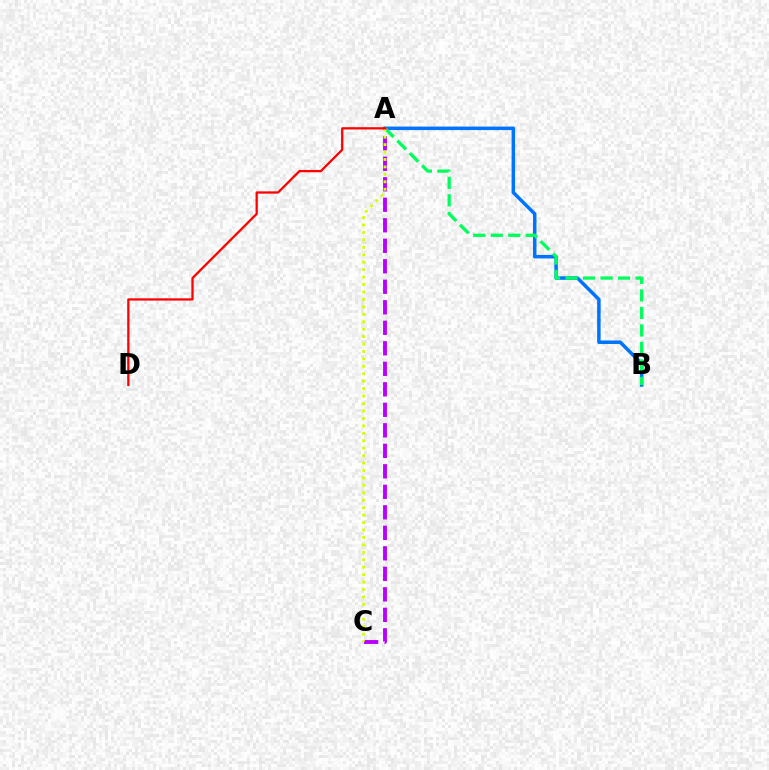{('A', 'B'): [{'color': '#0074ff', 'line_style': 'solid', 'thickness': 2.52}, {'color': '#00ff5c', 'line_style': 'dashed', 'thickness': 2.38}], ('A', 'C'): [{'color': '#b900ff', 'line_style': 'dashed', 'thickness': 2.79}, {'color': '#d1ff00', 'line_style': 'dotted', 'thickness': 2.02}], ('A', 'D'): [{'color': '#ff0000', 'line_style': 'solid', 'thickness': 1.63}]}